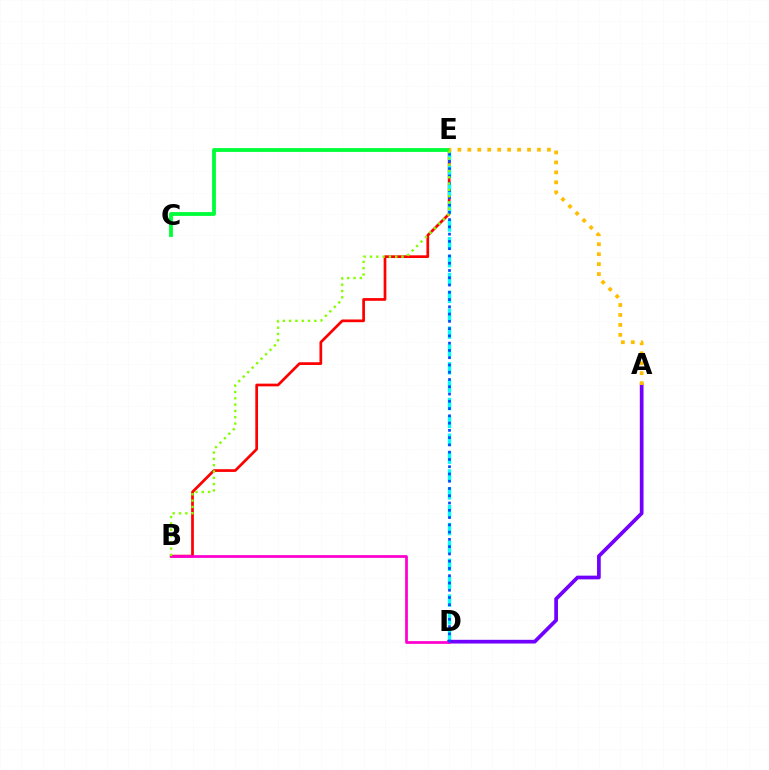{('B', 'E'): [{'color': '#ff0000', 'line_style': 'solid', 'thickness': 1.96}, {'color': '#84ff00', 'line_style': 'dotted', 'thickness': 1.71}], ('D', 'E'): [{'color': '#00fff6', 'line_style': 'dashed', 'thickness': 2.43}, {'color': '#004bff', 'line_style': 'dotted', 'thickness': 1.97}], ('A', 'D'): [{'color': '#7200ff', 'line_style': 'solid', 'thickness': 2.68}], ('B', 'D'): [{'color': '#ff00cf', 'line_style': 'solid', 'thickness': 1.98}], ('C', 'E'): [{'color': '#00ff39', 'line_style': 'solid', 'thickness': 2.75}], ('A', 'E'): [{'color': '#ffbd00', 'line_style': 'dotted', 'thickness': 2.7}]}